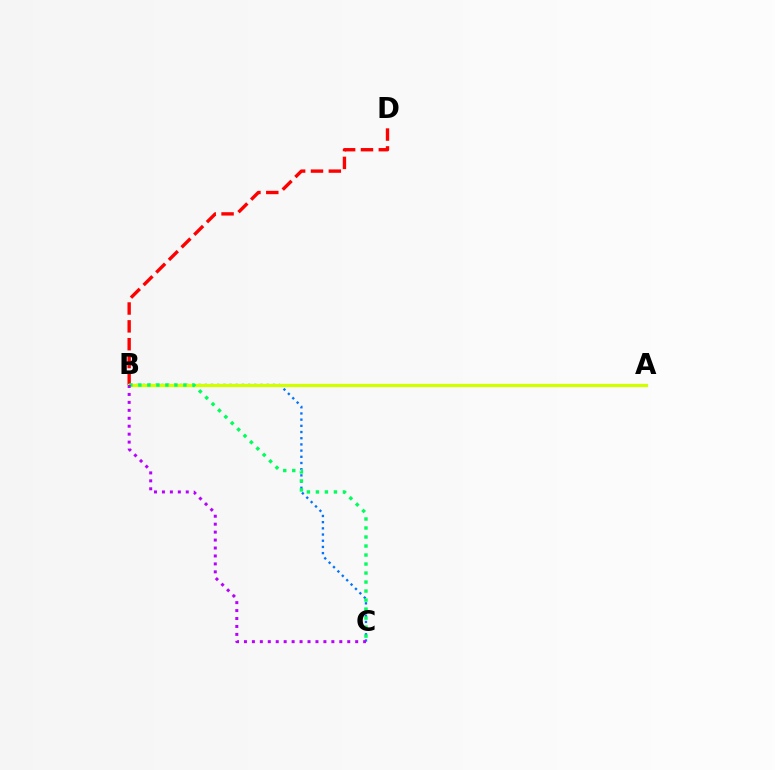{('B', 'D'): [{'color': '#ff0000', 'line_style': 'dashed', 'thickness': 2.42}], ('B', 'C'): [{'color': '#0074ff', 'line_style': 'dotted', 'thickness': 1.68}, {'color': '#00ff5c', 'line_style': 'dotted', 'thickness': 2.45}, {'color': '#b900ff', 'line_style': 'dotted', 'thickness': 2.16}], ('A', 'B'): [{'color': '#d1ff00', 'line_style': 'solid', 'thickness': 2.35}]}